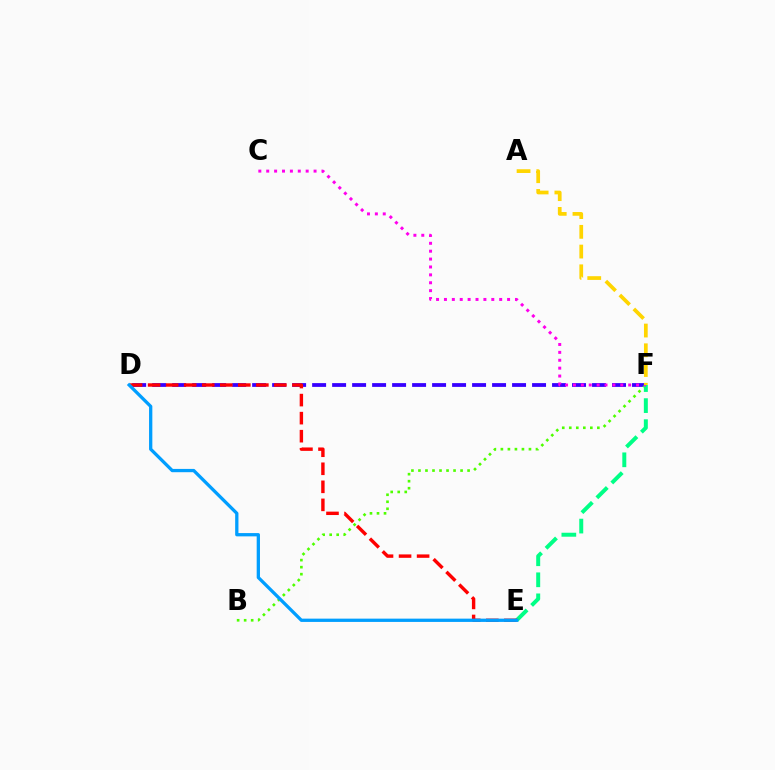{('D', 'F'): [{'color': '#3700ff', 'line_style': 'dashed', 'thickness': 2.72}], ('B', 'F'): [{'color': '#4fff00', 'line_style': 'dotted', 'thickness': 1.91}], ('E', 'F'): [{'color': '#00ff86', 'line_style': 'dashed', 'thickness': 2.86}], ('D', 'E'): [{'color': '#ff0000', 'line_style': 'dashed', 'thickness': 2.45}, {'color': '#009eff', 'line_style': 'solid', 'thickness': 2.37}], ('C', 'F'): [{'color': '#ff00ed', 'line_style': 'dotted', 'thickness': 2.14}], ('A', 'F'): [{'color': '#ffd500', 'line_style': 'dashed', 'thickness': 2.68}]}